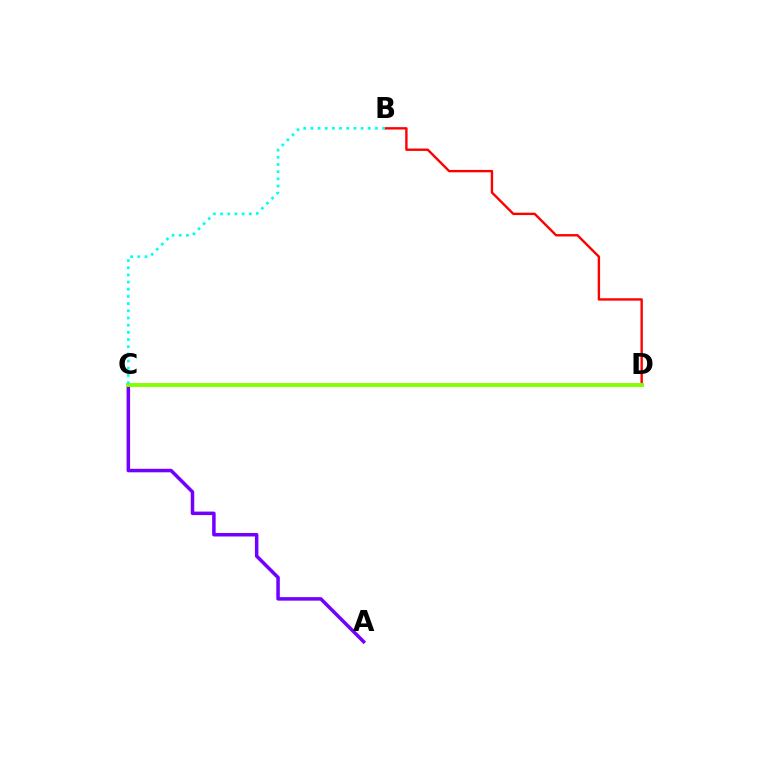{('A', 'C'): [{'color': '#7200ff', 'line_style': 'solid', 'thickness': 2.53}], ('B', 'D'): [{'color': '#ff0000', 'line_style': 'solid', 'thickness': 1.71}], ('C', 'D'): [{'color': '#84ff00', 'line_style': 'solid', 'thickness': 2.8}], ('B', 'C'): [{'color': '#00fff6', 'line_style': 'dotted', 'thickness': 1.95}]}